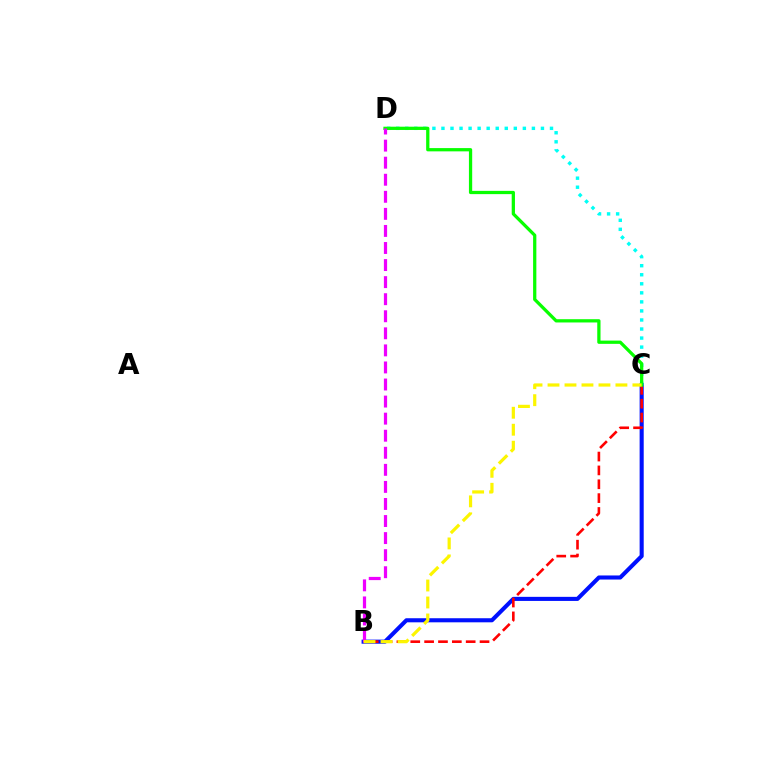{('B', 'C'): [{'color': '#0010ff', 'line_style': 'solid', 'thickness': 2.94}, {'color': '#ff0000', 'line_style': 'dashed', 'thickness': 1.88}, {'color': '#fcf500', 'line_style': 'dashed', 'thickness': 2.31}], ('C', 'D'): [{'color': '#00fff6', 'line_style': 'dotted', 'thickness': 2.46}, {'color': '#08ff00', 'line_style': 'solid', 'thickness': 2.35}], ('B', 'D'): [{'color': '#ee00ff', 'line_style': 'dashed', 'thickness': 2.32}]}